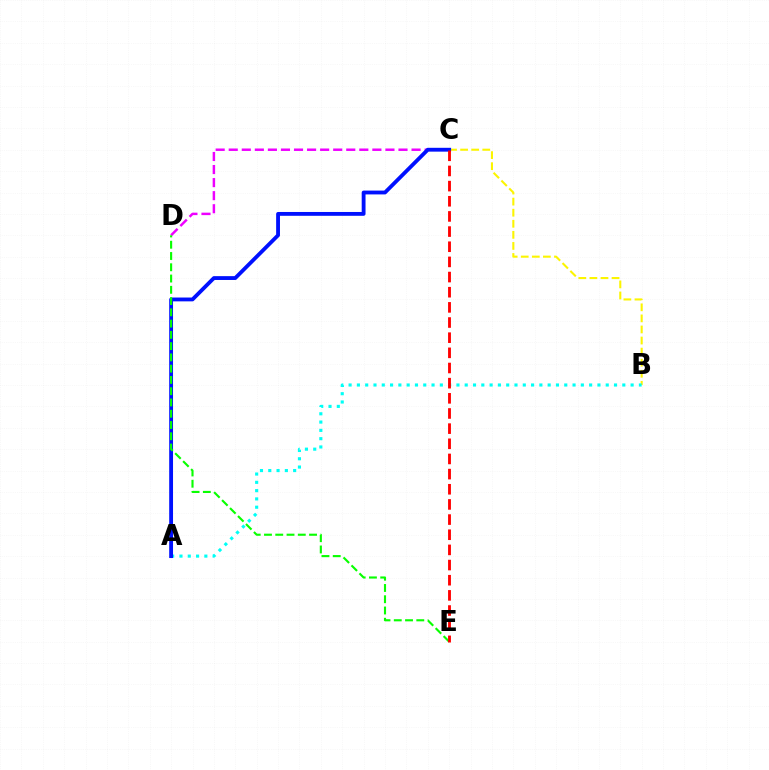{('B', 'C'): [{'color': '#fcf500', 'line_style': 'dashed', 'thickness': 1.5}], ('C', 'D'): [{'color': '#ee00ff', 'line_style': 'dashed', 'thickness': 1.77}], ('A', 'B'): [{'color': '#00fff6', 'line_style': 'dotted', 'thickness': 2.25}], ('A', 'C'): [{'color': '#0010ff', 'line_style': 'solid', 'thickness': 2.76}], ('D', 'E'): [{'color': '#08ff00', 'line_style': 'dashed', 'thickness': 1.53}], ('C', 'E'): [{'color': '#ff0000', 'line_style': 'dashed', 'thickness': 2.06}]}